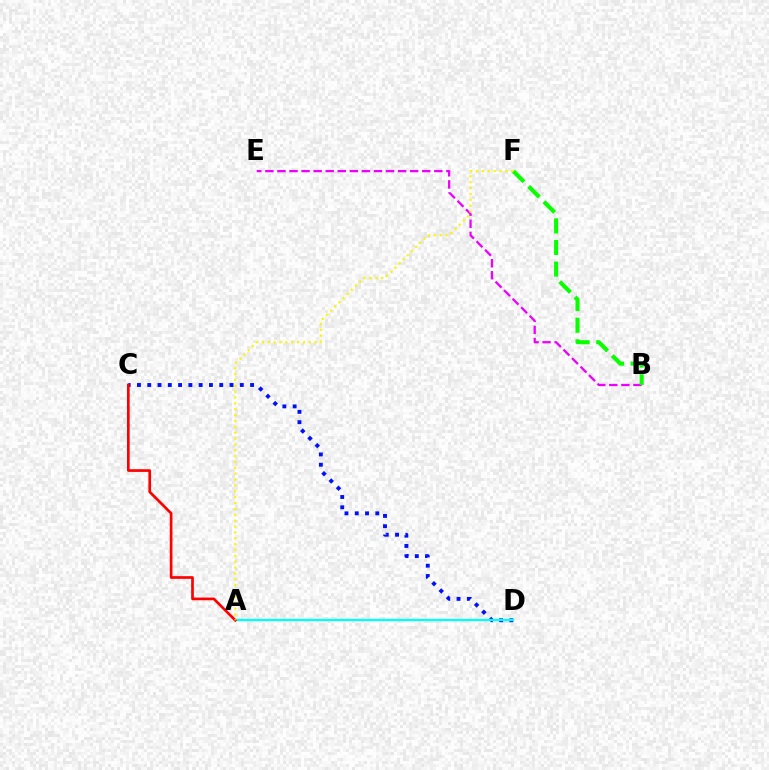{('C', 'D'): [{'color': '#0010ff', 'line_style': 'dotted', 'thickness': 2.79}], ('B', 'E'): [{'color': '#ee00ff', 'line_style': 'dashed', 'thickness': 1.64}], ('A', 'D'): [{'color': '#00fff6', 'line_style': 'solid', 'thickness': 1.66}], ('B', 'F'): [{'color': '#08ff00', 'line_style': 'dashed', 'thickness': 2.94}], ('A', 'C'): [{'color': '#ff0000', 'line_style': 'solid', 'thickness': 1.93}], ('A', 'F'): [{'color': '#fcf500', 'line_style': 'dotted', 'thickness': 1.59}]}